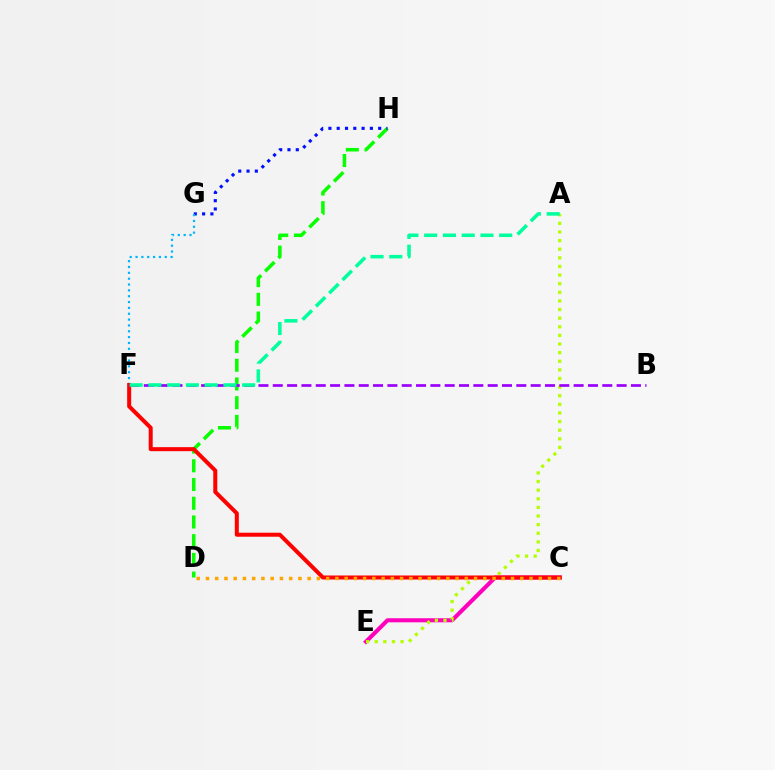{('C', 'E'): [{'color': '#ff00bd', 'line_style': 'solid', 'thickness': 2.94}], ('D', 'H'): [{'color': '#08ff00', 'line_style': 'dashed', 'thickness': 2.54}], ('G', 'H'): [{'color': '#0010ff', 'line_style': 'dotted', 'thickness': 2.25}], ('F', 'G'): [{'color': '#00b5ff', 'line_style': 'dotted', 'thickness': 1.59}], ('A', 'E'): [{'color': '#b3ff00', 'line_style': 'dotted', 'thickness': 2.34}], ('C', 'F'): [{'color': '#ff0000', 'line_style': 'solid', 'thickness': 2.89}], ('B', 'F'): [{'color': '#9b00ff', 'line_style': 'dashed', 'thickness': 1.95}], ('C', 'D'): [{'color': '#ffa500', 'line_style': 'dotted', 'thickness': 2.51}], ('A', 'F'): [{'color': '#00ff9d', 'line_style': 'dashed', 'thickness': 2.55}]}